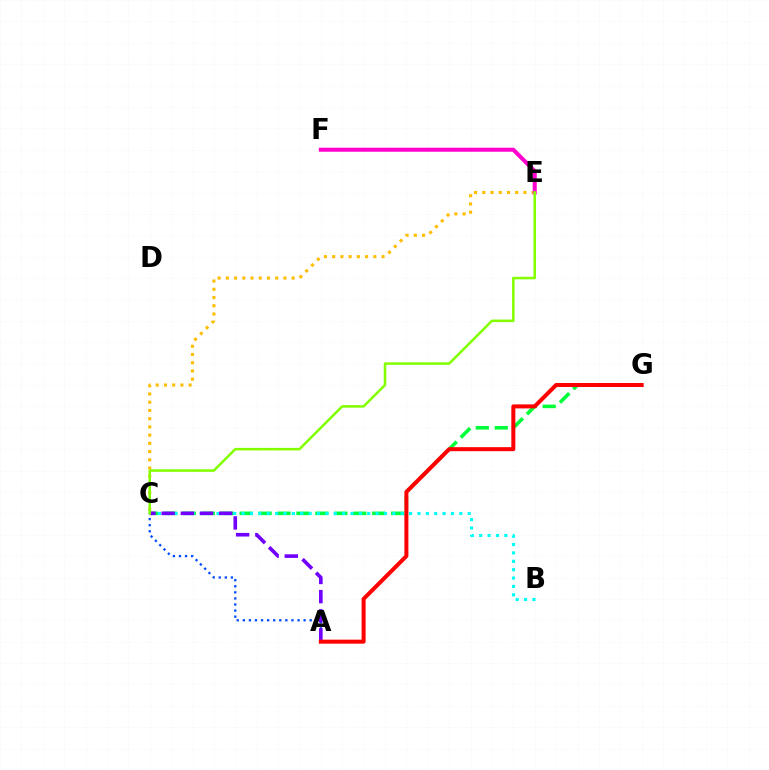{('C', 'G'): [{'color': '#00ff39', 'line_style': 'dashed', 'thickness': 2.57}], ('C', 'E'): [{'color': '#ffbd00', 'line_style': 'dotted', 'thickness': 2.24}, {'color': '#84ff00', 'line_style': 'solid', 'thickness': 1.83}], ('B', 'C'): [{'color': '#00fff6', 'line_style': 'dotted', 'thickness': 2.27}], ('A', 'C'): [{'color': '#004bff', 'line_style': 'dotted', 'thickness': 1.65}, {'color': '#7200ff', 'line_style': 'dashed', 'thickness': 2.6}], ('E', 'F'): [{'color': '#ff00cf', 'line_style': 'solid', 'thickness': 2.9}], ('A', 'G'): [{'color': '#ff0000', 'line_style': 'solid', 'thickness': 2.89}]}